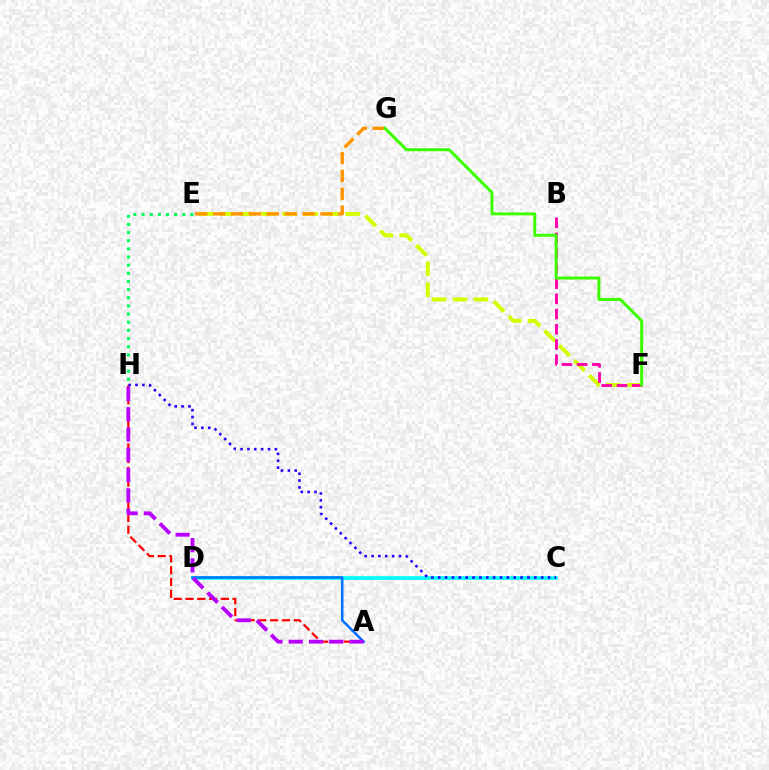{('E', 'F'): [{'color': '#d1ff00', 'line_style': 'dashed', 'thickness': 2.85}], ('E', 'G'): [{'color': '#ff9400', 'line_style': 'dashed', 'thickness': 2.43}], ('A', 'H'): [{'color': '#ff0000', 'line_style': 'dashed', 'thickness': 1.6}, {'color': '#b900ff', 'line_style': 'dashed', 'thickness': 2.75}], ('E', 'H'): [{'color': '#00ff5c', 'line_style': 'dotted', 'thickness': 2.22}], ('B', 'F'): [{'color': '#ff00ac', 'line_style': 'dashed', 'thickness': 2.07}], ('C', 'D'): [{'color': '#00fff6', 'line_style': 'solid', 'thickness': 2.62}], ('F', 'G'): [{'color': '#3dff00', 'line_style': 'solid', 'thickness': 2.16}], ('A', 'D'): [{'color': '#0074ff', 'line_style': 'solid', 'thickness': 1.83}], ('C', 'H'): [{'color': '#2500ff', 'line_style': 'dotted', 'thickness': 1.87}]}